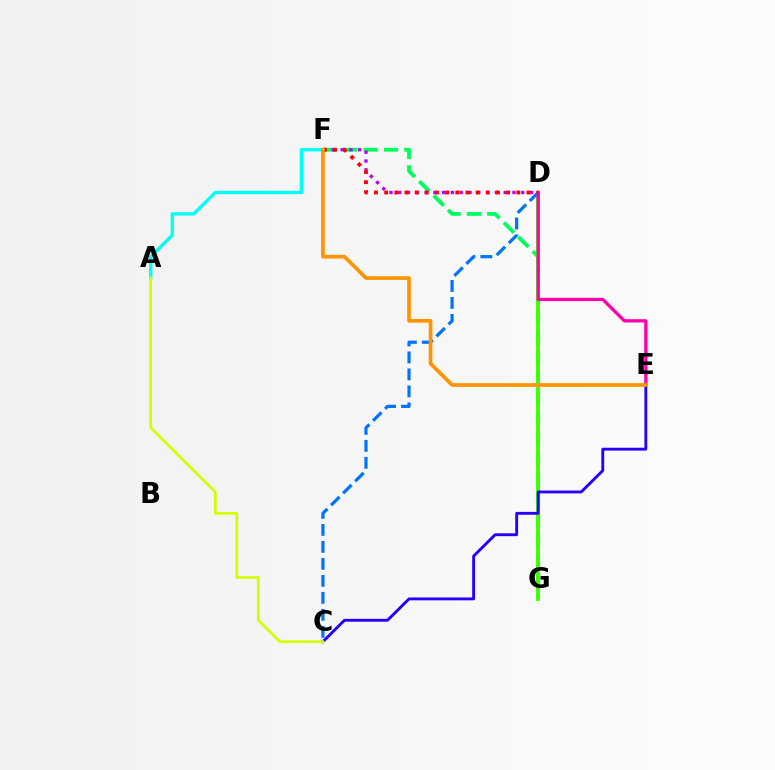{('F', 'G'): [{'color': '#00ff5c', 'line_style': 'dashed', 'thickness': 2.76}], ('D', 'G'): [{'color': '#3dff00', 'line_style': 'solid', 'thickness': 2.76}], ('D', 'F'): [{'color': '#b900ff', 'line_style': 'dotted', 'thickness': 2.39}, {'color': '#ff0000', 'line_style': 'dotted', 'thickness': 2.76}], ('C', 'D'): [{'color': '#0074ff', 'line_style': 'dashed', 'thickness': 2.31}], ('D', 'E'): [{'color': '#ff00ac', 'line_style': 'solid', 'thickness': 2.36}], ('C', 'E'): [{'color': '#2500ff', 'line_style': 'solid', 'thickness': 2.06}], ('A', 'F'): [{'color': '#00fff6', 'line_style': 'solid', 'thickness': 2.38}], ('E', 'F'): [{'color': '#ff9400', 'line_style': 'solid', 'thickness': 2.67}], ('A', 'C'): [{'color': '#d1ff00', 'line_style': 'solid', 'thickness': 1.97}]}